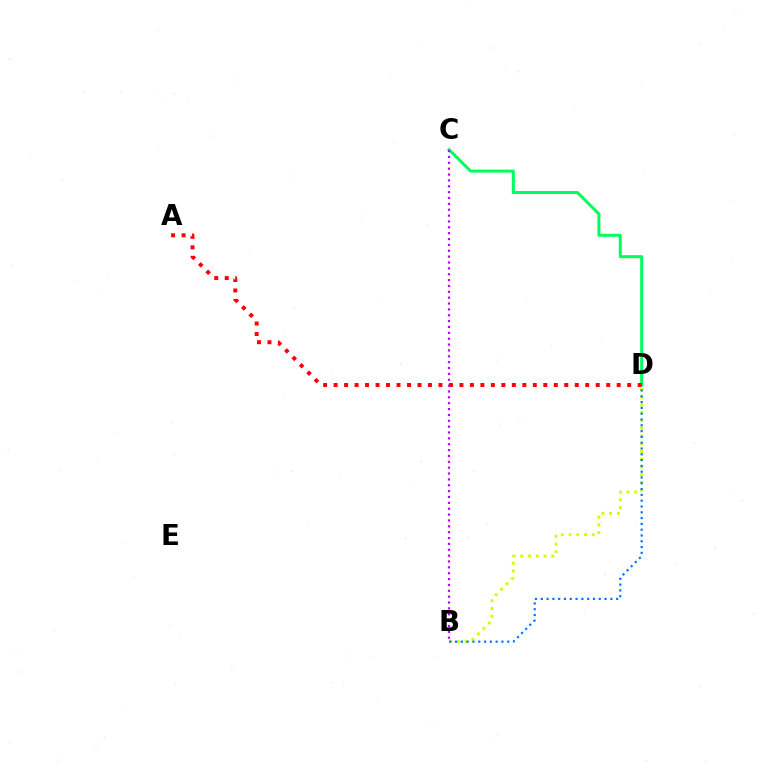{('B', 'D'): [{'color': '#d1ff00', 'line_style': 'dotted', 'thickness': 2.1}, {'color': '#0074ff', 'line_style': 'dotted', 'thickness': 1.58}], ('C', 'D'): [{'color': '#00ff5c', 'line_style': 'solid', 'thickness': 2.16}], ('A', 'D'): [{'color': '#ff0000', 'line_style': 'dotted', 'thickness': 2.85}], ('B', 'C'): [{'color': '#b900ff', 'line_style': 'dotted', 'thickness': 1.59}]}